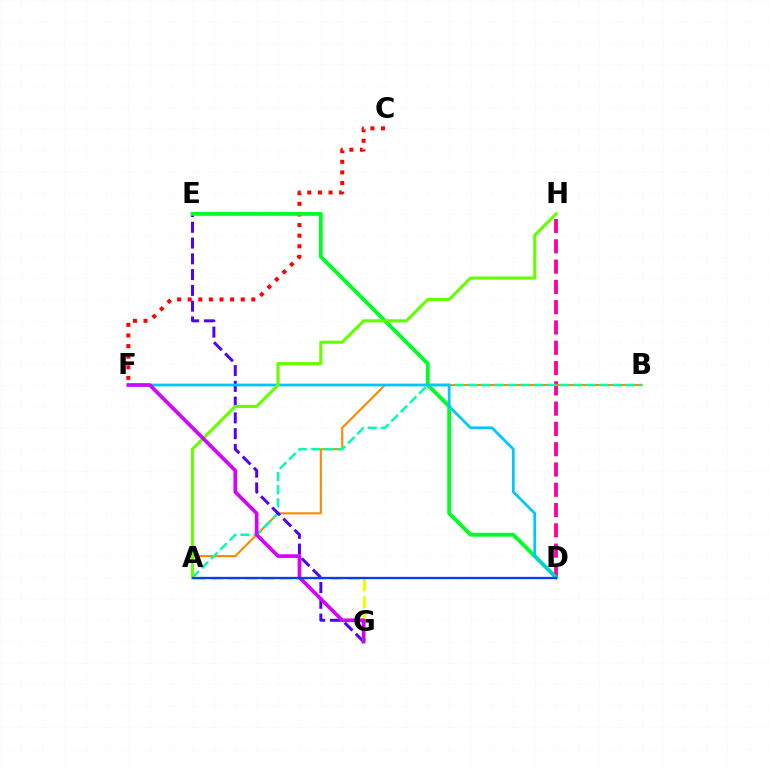{('D', 'H'): [{'color': '#ff00a0', 'line_style': 'dashed', 'thickness': 2.76}], ('A', 'B'): [{'color': '#ff8800', 'line_style': 'solid', 'thickness': 1.51}, {'color': '#00ffaf', 'line_style': 'dashed', 'thickness': 1.78}], ('A', 'G'): [{'color': '#eeff00', 'line_style': 'dashed', 'thickness': 2.33}], ('E', 'G'): [{'color': '#4f00ff', 'line_style': 'dashed', 'thickness': 2.14}], ('C', 'F'): [{'color': '#ff0000', 'line_style': 'dotted', 'thickness': 2.88}], ('D', 'E'): [{'color': '#00ff27', 'line_style': 'solid', 'thickness': 2.78}], ('D', 'F'): [{'color': '#00c7ff', 'line_style': 'solid', 'thickness': 1.97}], ('A', 'H'): [{'color': '#66ff00', 'line_style': 'solid', 'thickness': 2.24}], ('F', 'G'): [{'color': '#d600ff', 'line_style': 'solid', 'thickness': 2.62}], ('A', 'D'): [{'color': '#003fff', 'line_style': 'solid', 'thickness': 1.66}]}